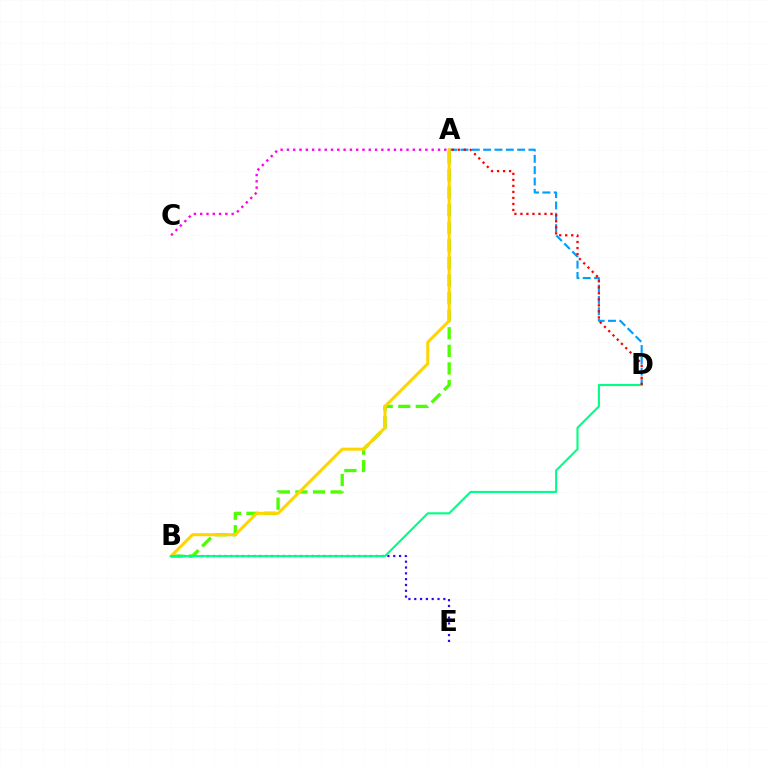{('A', 'B'): [{'color': '#4fff00', 'line_style': 'dashed', 'thickness': 2.39}, {'color': '#ffd500', 'line_style': 'solid', 'thickness': 2.18}], ('A', 'D'): [{'color': '#009eff', 'line_style': 'dashed', 'thickness': 1.54}, {'color': '#ff0000', 'line_style': 'dotted', 'thickness': 1.63}], ('B', 'E'): [{'color': '#3700ff', 'line_style': 'dotted', 'thickness': 1.58}], ('B', 'D'): [{'color': '#00ff86', 'line_style': 'solid', 'thickness': 1.52}], ('A', 'C'): [{'color': '#ff00ed', 'line_style': 'dotted', 'thickness': 1.71}]}